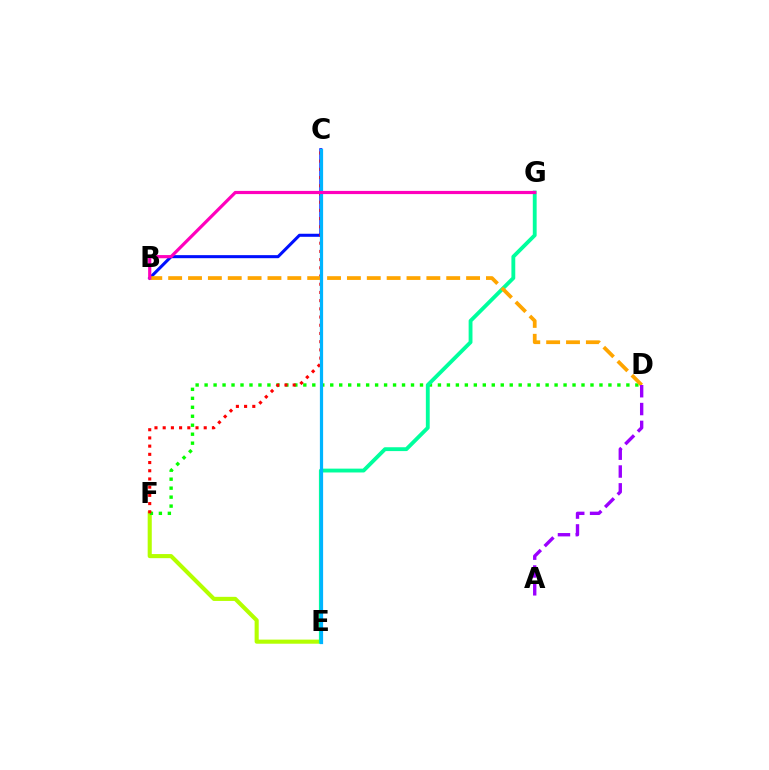{('B', 'C'): [{'color': '#0010ff', 'line_style': 'solid', 'thickness': 2.2}], ('E', 'F'): [{'color': '#b3ff00', 'line_style': 'solid', 'thickness': 2.95}], ('D', 'F'): [{'color': '#08ff00', 'line_style': 'dotted', 'thickness': 2.44}], ('C', 'F'): [{'color': '#ff0000', 'line_style': 'dotted', 'thickness': 2.23}], ('E', 'G'): [{'color': '#00ff9d', 'line_style': 'solid', 'thickness': 2.77}], ('B', 'D'): [{'color': '#ffa500', 'line_style': 'dashed', 'thickness': 2.7}], ('A', 'D'): [{'color': '#9b00ff', 'line_style': 'dashed', 'thickness': 2.42}], ('C', 'E'): [{'color': '#00b5ff', 'line_style': 'solid', 'thickness': 2.32}], ('B', 'G'): [{'color': '#ff00bd', 'line_style': 'solid', 'thickness': 2.3}]}